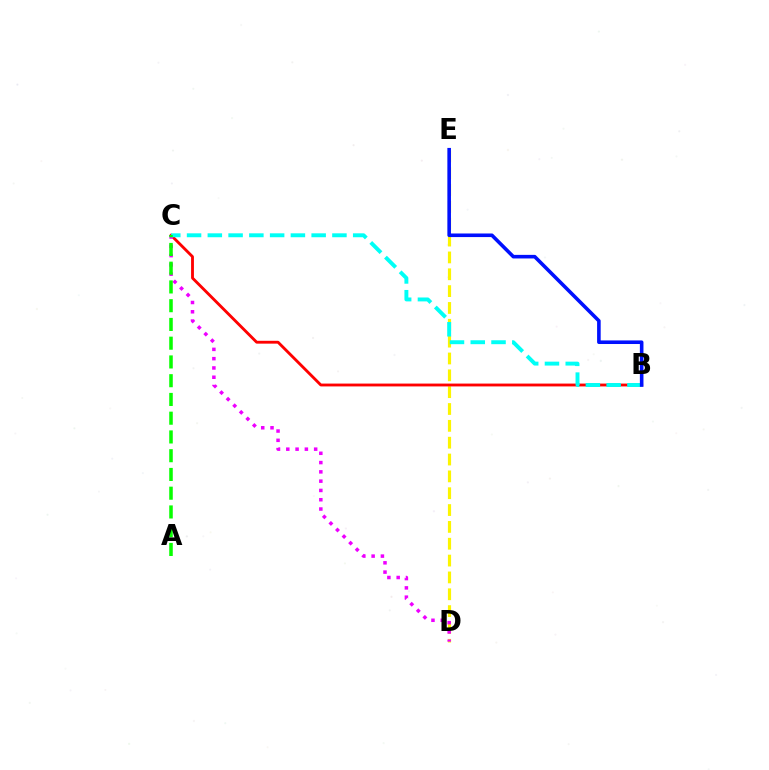{('D', 'E'): [{'color': '#fcf500', 'line_style': 'dashed', 'thickness': 2.29}], ('B', 'C'): [{'color': '#ff0000', 'line_style': 'solid', 'thickness': 2.05}, {'color': '#00fff6', 'line_style': 'dashed', 'thickness': 2.82}], ('C', 'D'): [{'color': '#ee00ff', 'line_style': 'dotted', 'thickness': 2.52}], ('A', 'C'): [{'color': '#08ff00', 'line_style': 'dashed', 'thickness': 2.55}], ('B', 'E'): [{'color': '#0010ff', 'line_style': 'solid', 'thickness': 2.58}]}